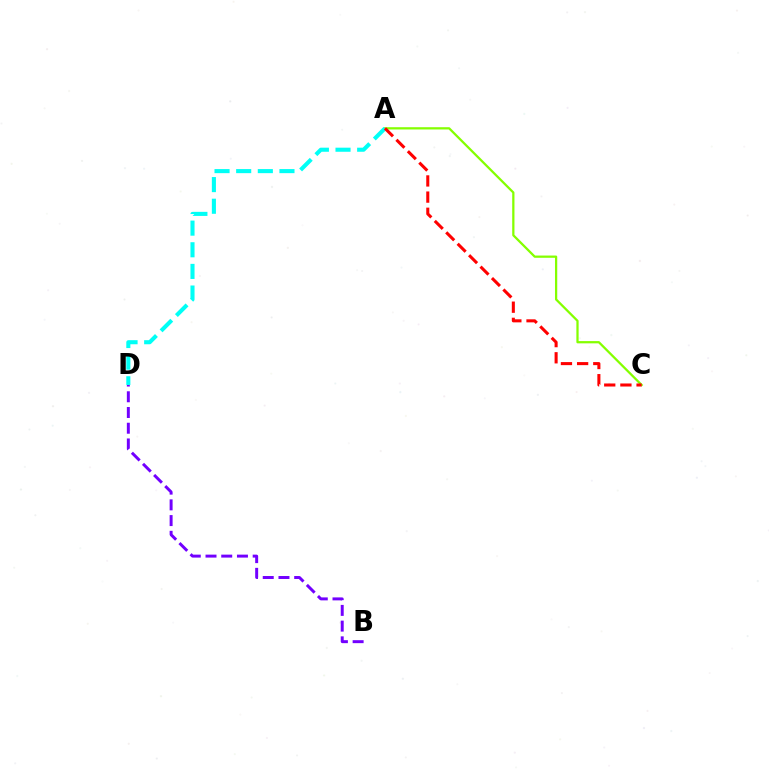{('A', 'C'): [{'color': '#84ff00', 'line_style': 'solid', 'thickness': 1.62}, {'color': '#ff0000', 'line_style': 'dashed', 'thickness': 2.2}], ('B', 'D'): [{'color': '#7200ff', 'line_style': 'dashed', 'thickness': 2.14}], ('A', 'D'): [{'color': '#00fff6', 'line_style': 'dashed', 'thickness': 2.94}]}